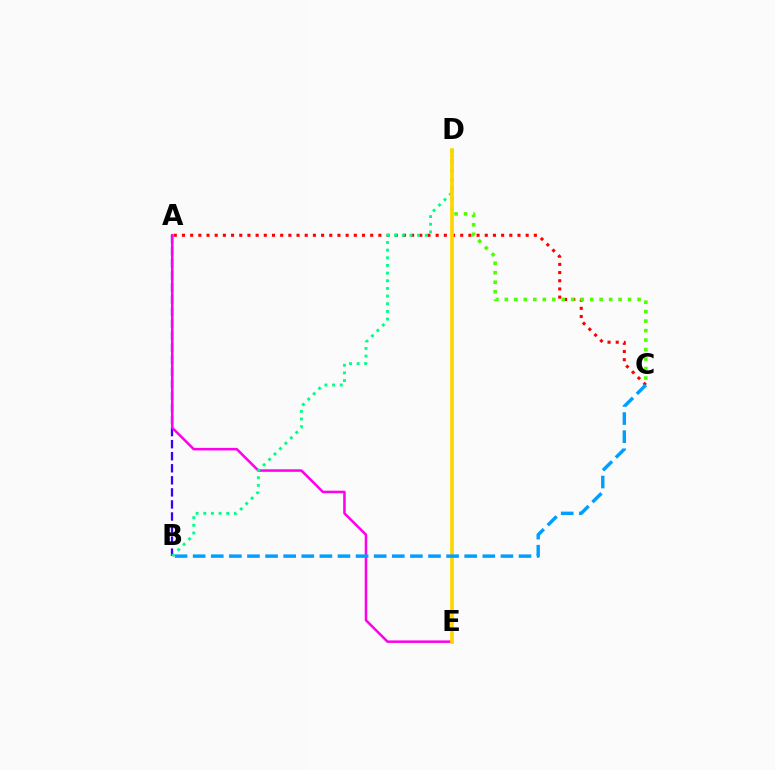{('A', 'C'): [{'color': '#ff0000', 'line_style': 'dotted', 'thickness': 2.22}], ('A', 'B'): [{'color': '#3700ff', 'line_style': 'dashed', 'thickness': 1.64}], ('A', 'E'): [{'color': '#ff00ed', 'line_style': 'solid', 'thickness': 1.82}], ('C', 'D'): [{'color': '#4fff00', 'line_style': 'dotted', 'thickness': 2.58}], ('B', 'D'): [{'color': '#00ff86', 'line_style': 'dotted', 'thickness': 2.08}], ('D', 'E'): [{'color': '#ffd500', 'line_style': 'solid', 'thickness': 2.64}], ('B', 'C'): [{'color': '#009eff', 'line_style': 'dashed', 'thickness': 2.46}]}